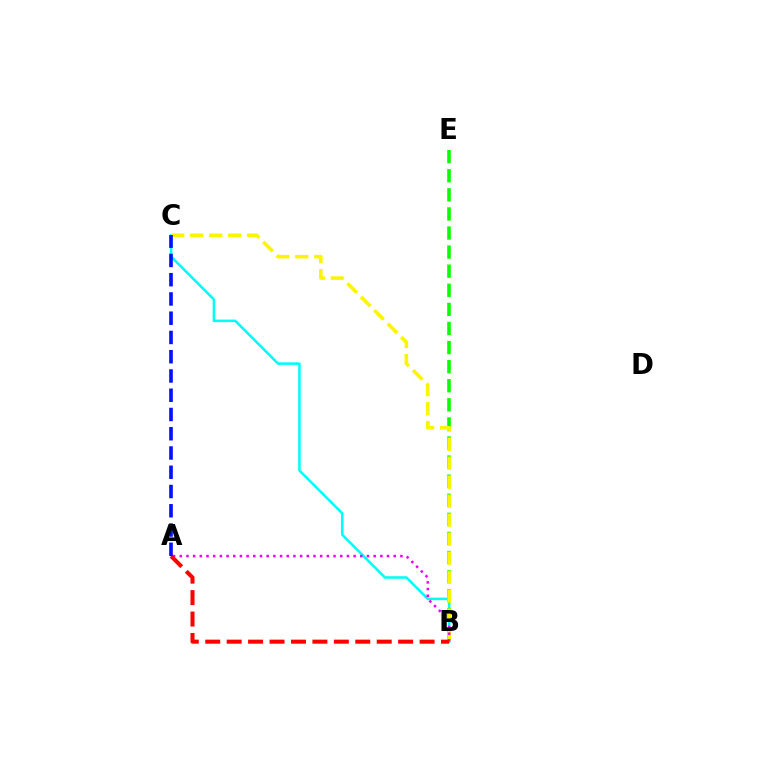{('B', 'C'): [{'color': '#00fff6', 'line_style': 'solid', 'thickness': 1.83}, {'color': '#fcf500', 'line_style': 'dashed', 'thickness': 2.58}], ('B', 'E'): [{'color': '#08ff00', 'line_style': 'dashed', 'thickness': 2.59}], ('A', 'B'): [{'color': '#ee00ff', 'line_style': 'dotted', 'thickness': 1.82}, {'color': '#ff0000', 'line_style': 'dashed', 'thickness': 2.91}], ('A', 'C'): [{'color': '#0010ff', 'line_style': 'dashed', 'thickness': 2.62}]}